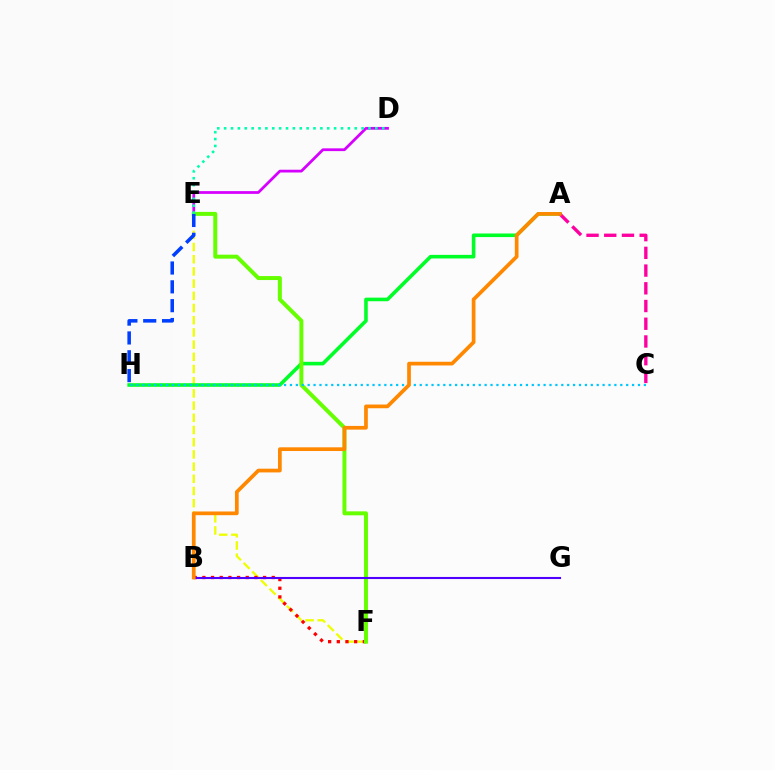{('E', 'F'): [{'color': '#eeff00', 'line_style': 'dashed', 'thickness': 1.66}, {'color': '#66ff00', 'line_style': 'solid', 'thickness': 2.86}], ('A', 'H'): [{'color': '#00ff27', 'line_style': 'solid', 'thickness': 2.59}], ('B', 'F'): [{'color': '#ff0000', 'line_style': 'dotted', 'thickness': 2.36}], ('D', 'E'): [{'color': '#d600ff', 'line_style': 'solid', 'thickness': 2.0}, {'color': '#00ffaf', 'line_style': 'dotted', 'thickness': 1.87}], ('A', 'C'): [{'color': '#ff00a0', 'line_style': 'dashed', 'thickness': 2.41}], ('B', 'G'): [{'color': '#4f00ff', 'line_style': 'solid', 'thickness': 1.51}], ('E', 'H'): [{'color': '#003fff', 'line_style': 'dashed', 'thickness': 2.56}], ('C', 'H'): [{'color': '#00c7ff', 'line_style': 'dotted', 'thickness': 1.6}], ('A', 'B'): [{'color': '#ff8800', 'line_style': 'solid', 'thickness': 2.67}]}